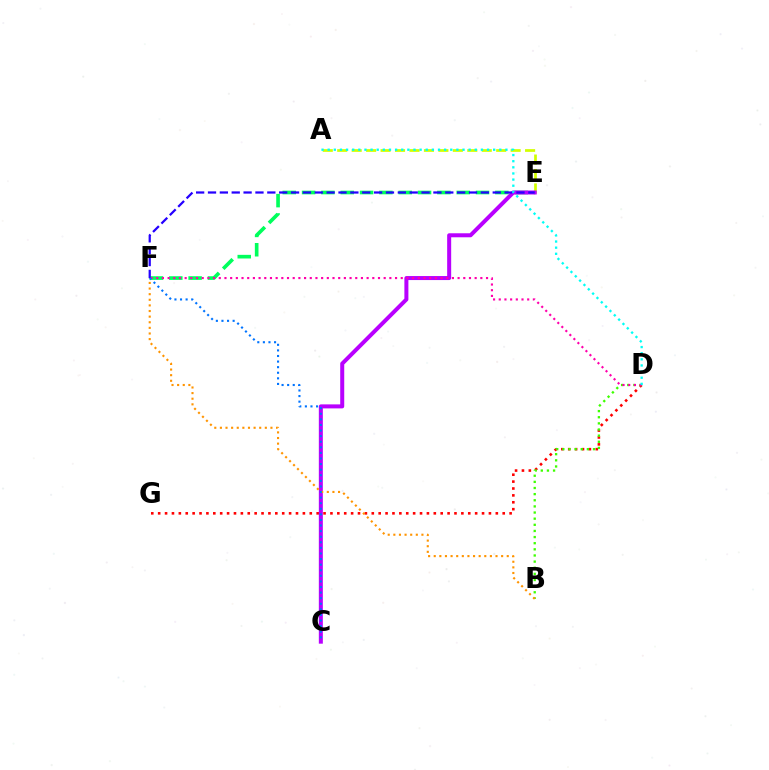{('E', 'F'): [{'color': '#00ff5c', 'line_style': 'dashed', 'thickness': 2.63}, {'color': '#2500ff', 'line_style': 'dashed', 'thickness': 1.61}], ('A', 'E'): [{'color': '#d1ff00', 'line_style': 'dashed', 'thickness': 1.96}], ('D', 'G'): [{'color': '#ff0000', 'line_style': 'dotted', 'thickness': 1.87}], ('C', 'E'): [{'color': '#b900ff', 'line_style': 'solid', 'thickness': 2.89}], ('B', 'D'): [{'color': '#3dff00', 'line_style': 'dotted', 'thickness': 1.67}], ('D', 'F'): [{'color': '#ff00ac', 'line_style': 'dotted', 'thickness': 1.54}], ('B', 'F'): [{'color': '#ff9400', 'line_style': 'dotted', 'thickness': 1.53}], ('A', 'D'): [{'color': '#00fff6', 'line_style': 'dotted', 'thickness': 1.67}], ('C', 'F'): [{'color': '#0074ff', 'line_style': 'dotted', 'thickness': 1.52}]}